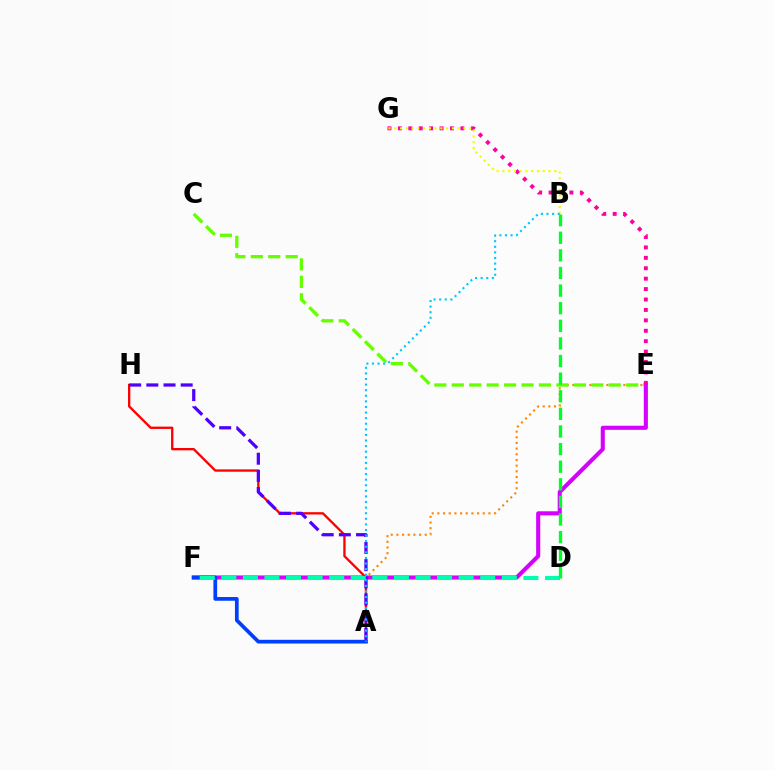{('A', 'E'): [{'color': '#ff8800', 'line_style': 'dotted', 'thickness': 1.54}], ('C', 'E'): [{'color': '#66ff00', 'line_style': 'dashed', 'thickness': 2.37}], ('E', 'G'): [{'color': '#ff00a0', 'line_style': 'dotted', 'thickness': 2.83}], ('B', 'G'): [{'color': '#eeff00', 'line_style': 'dotted', 'thickness': 1.57}], ('A', 'H'): [{'color': '#ff0000', 'line_style': 'solid', 'thickness': 1.67}, {'color': '#4f00ff', 'line_style': 'dashed', 'thickness': 2.33}], ('E', 'F'): [{'color': '#d600ff', 'line_style': 'solid', 'thickness': 2.94}], ('A', 'F'): [{'color': '#003fff', 'line_style': 'solid', 'thickness': 2.68}], ('A', 'B'): [{'color': '#00c7ff', 'line_style': 'dotted', 'thickness': 1.52}], ('D', 'F'): [{'color': '#00ffaf', 'line_style': 'dashed', 'thickness': 2.93}], ('B', 'D'): [{'color': '#00ff27', 'line_style': 'dashed', 'thickness': 2.39}]}